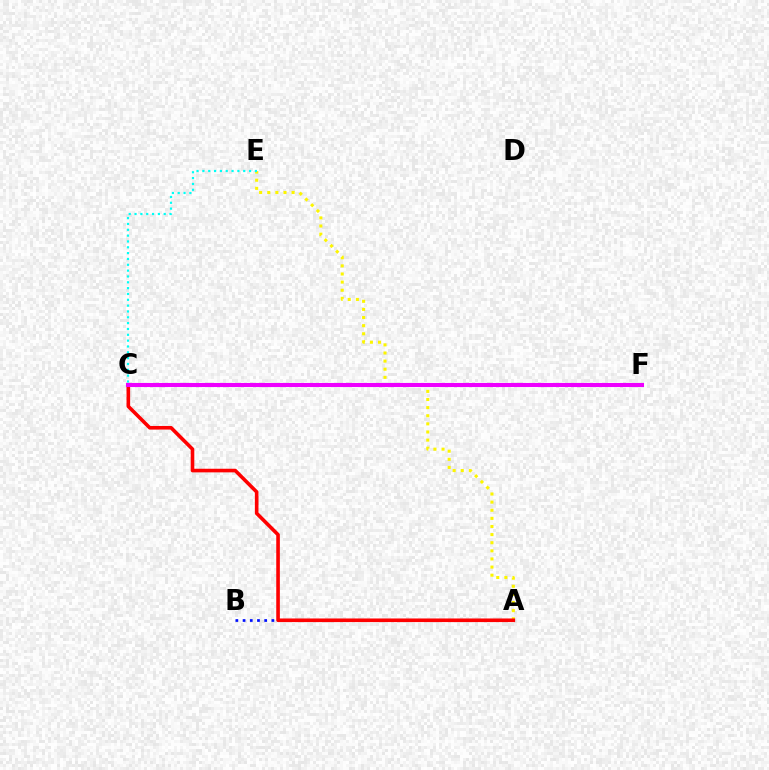{('A', 'E'): [{'color': '#fcf500', 'line_style': 'dotted', 'thickness': 2.21}], ('A', 'B'): [{'color': '#0010ff', 'line_style': 'dotted', 'thickness': 1.96}], ('C', 'F'): [{'color': '#08ff00', 'line_style': 'dashed', 'thickness': 1.62}, {'color': '#ee00ff', 'line_style': 'solid', 'thickness': 2.93}], ('C', 'E'): [{'color': '#00fff6', 'line_style': 'dotted', 'thickness': 1.59}], ('A', 'C'): [{'color': '#ff0000', 'line_style': 'solid', 'thickness': 2.6}]}